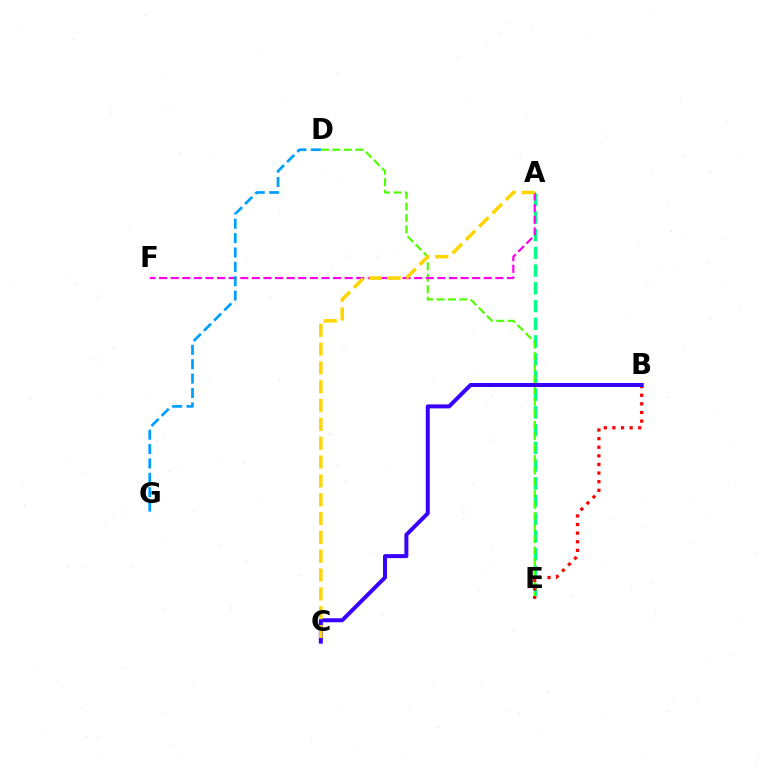{('A', 'E'): [{'color': '#00ff86', 'line_style': 'dashed', 'thickness': 2.41}], ('D', 'E'): [{'color': '#4fff00', 'line_style': 'dashed', 'thickness': 1.55}], ('B', 'E'): [{'color': '#ff0000', 'line_style': 'dotted', 'thickness': 2.34}], ('A', 'F'): [{'color': '#ff00ed', 'line_style': 'dashed', 'thickness': 1.58}], ('B', 'C'): [{'color': '#3700ff', 'line_style': 'solid', 'thickness': 2.87}], ('D', 'G'): [{'color': '#009eff', 'line_style': 'dashed', 'thickness': 1.95}], ('A', 'C'): [{'color': '#ffd500', 'line_style': 'dashed', 'thickness': 2.56}]}